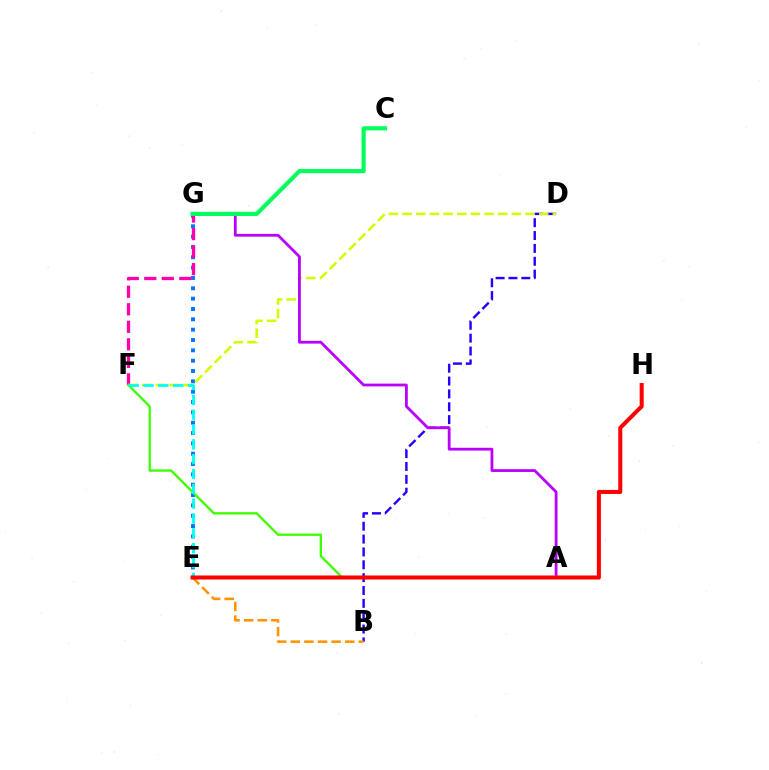{('E', 'G'): [{'color': '#0074ff', 'line_style': 'dotted', 'thickness': 2.81}], ('F', 'G'): [{'color': '#ff00ac', 'line_style': 'dashed', 'thickness': 2.38}], ('B', 'D'): [{'color': '#2500ff', 'line_style': 'dashed', 'thickness': 1.75}], ('D', 'F'): [{'color': '#d1ff00', 'line_style': 'dashed', 'thickness': 1.86}], ('A', 'F'): [{'color': '#3dff00', 'line_style': 'solid', 'thickness': 1.68}], ('B', 'E'): [{'color': '#ff9400', 'line_style': 'dashed', 'thickness': 1.85}], ('E', 'F'): [{'color': '#00fff6', 'line_style': 'dashed', 'thickness': 2.02}], ('A', 'G'): [{'color': '#b900ff', 'line_style': 'solid', 'thickness': 2.01}], ('E', 'H'): [{'color': '#ff0000', 'line_style': 'solid', 'thickness': 2.9}], ('C', 'G'): [{'color': '#00ff5c', 'line_style': 'solid', 'thickness': 2.97}]}